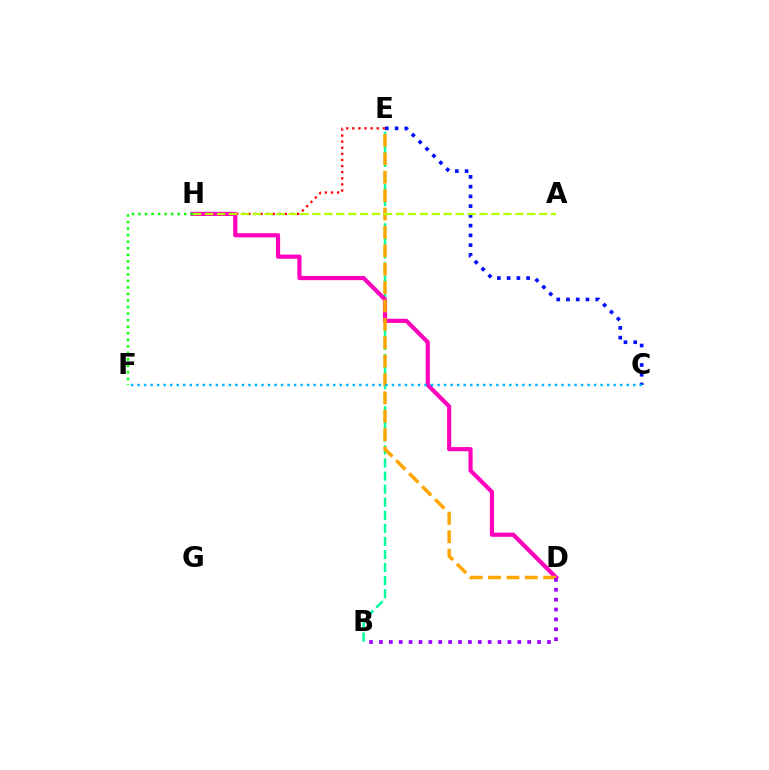{('B', 'E'): [{'color': '#00ff9d', 'line_style': 'dashed', 'thickness': 1.78}], ('E', 'H'): [{'color': '#ff0000', 'line_style': 'dotted', 'thickness': 1.66}], ('D', 'H'): [{'color': '#ff00bd', 'line_style': 'solid', 'thickness': 2.99}], ('F', 'H'): [{'color': '#08ff00', 'line_style': 'dotted', 'thickness': 1.78}], ('D', 'E'): [{'color': '#ffa500', 'line_style': 'dashed', 'thickness': 2.5}], ('B', 'D'): [{'color': '#9b00ff', 'line_style': 'dotted', 'thickness': 2.69}], ('C', 'E'): [{'color': '#0010ff', 'line_style': 'dotted', 'thickness': 2.65}], ('C', 'F'): [{'color': '#00b5ff', 'line_style': 'dotted', 'thickness': 1.77}], ('A', 'H'): [{'color': '#b3ff00', 'line_style': 'dashed', 'thickness': 1.62}]}